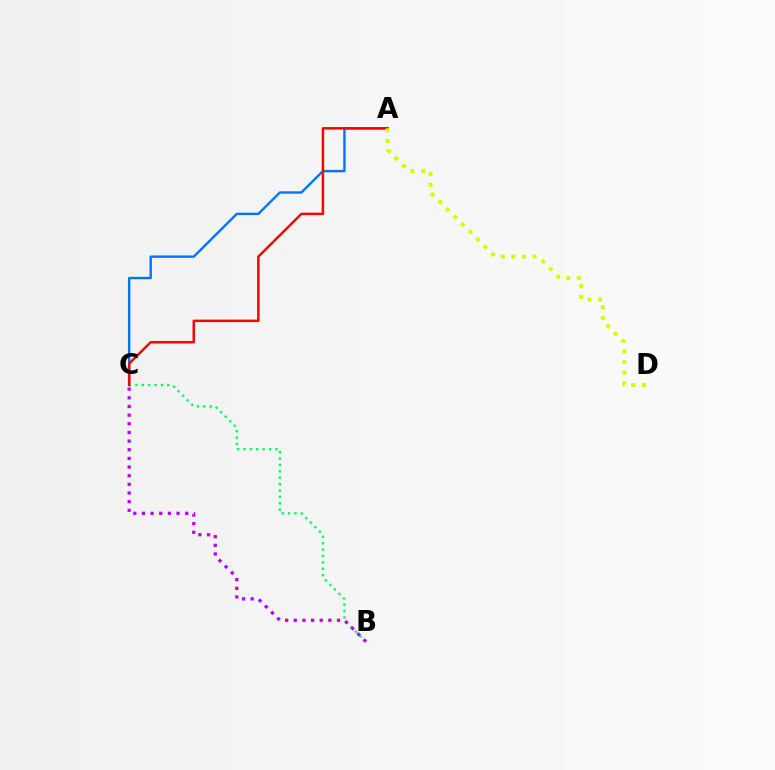{('A', 'C'): [{'color': '#0074ff', 'line_style': 'solid', 'thickness': 1.71}, {'color': '#ff0000', 'line_style': 'solid', 'thickness': 1.78}], ('B', 'C'): [{'color': '#00ff5c', 'line_style': 'dotted', 'thickness': 1.74}, {'color': '#b900ff', 'line_style': 'dotted', 'thickness': 2.35}], ('A', 'D'): [{'color': '#d1ff00', 'line_style': 'dotted', 'thickness': 2.89}]}